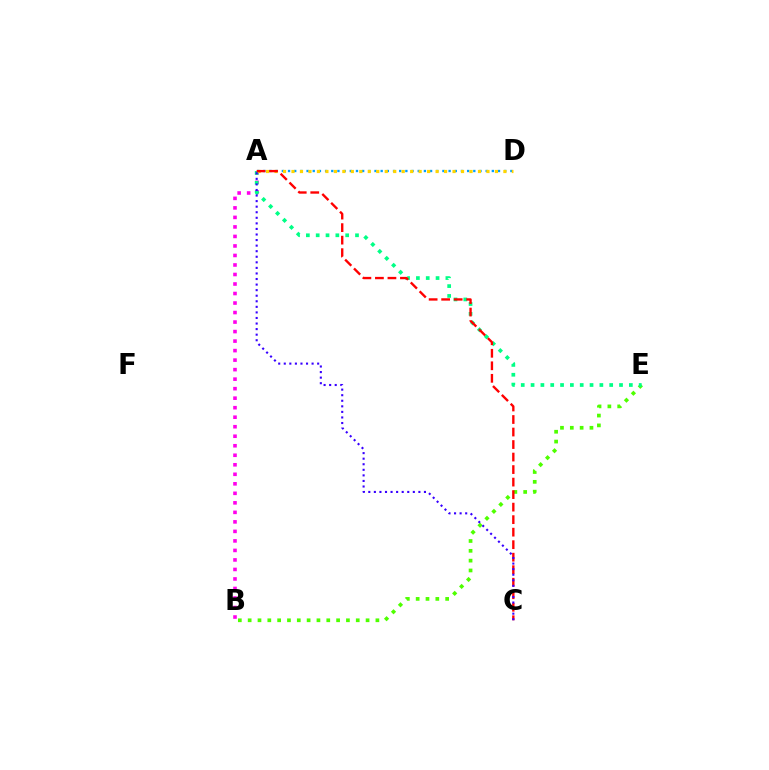{('B', 'E'): [{'color': '#4fff00', 'line_style': 'dotted', 'thickness': 2.67}], ('A', 'B'): [{'color': '#ff00ed', 'line_style': 'dotted', 'thickness': 2.59}], ('A', 'E'): [{'color': '#00ff86', 'line_style': 'dotted', 'thickness': 2.67}], ('A', 'D'): [{'color': '#009eff', 'line_style': 'dotted', 'thickness': 1.68}, {'color': '#ffd500', 'line_style': 'dotted', 'thickness': 2.3}], ('A', 'C'): [{'color': '#ff0000', 'line_style': 'dashed', 'thickness': 1.7}, {'color': '#3700ff', 'line_style': 'dotted', 'thickness': 1.51}]}